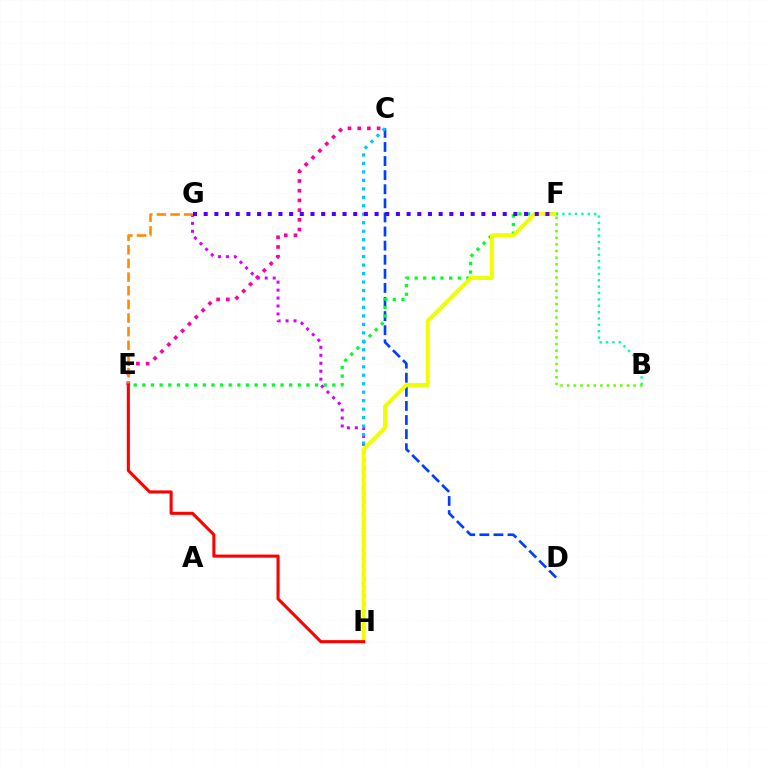{('C', 'D'): [{'color': '#003fff', 'line_style': 'dashed', 'thickness': 1.92}], ('C', 'E'): [{'color': '#ff00a0', 'line_style': 'dotted', 'thickness': 2.64}], ('E', 'F'): [{'color': '#00ff27', 'line_style': 'dotted', 'thickness': 2.35}], ('G', 'H'): [{'color': '#d600ff', 'line_style': 'dotted', 'thickness': 2.16}], ('C', 'H'): [{'color': '#00c7ff', 'line_style': 'dotted', 'thickness': 2.3}], ('E', 'G'): [{'color': '#ff8800', 'line_style': 'dashed', 'thickness': 1.85}], ('F', 'H'): [{'color': '#eeff00', 'line_style': 'solid', 'thickness': 2.83}], ('E', 'H'): [{'color': '#ff0000', 'line_style': 'solid', 'thickness': 2.22}], ('B', 'F'): [{'color': '#00ffaf', 'line_style': 'dotted', 'thickness': 1.73}, {'color': '#66ff00', 'line_style': 'dotted', 'thickness': 1.8}], ('F', 'G'): [{'color': '#4f00ff', 'line_style': 'dotted', 'thickness': 2.9}]}